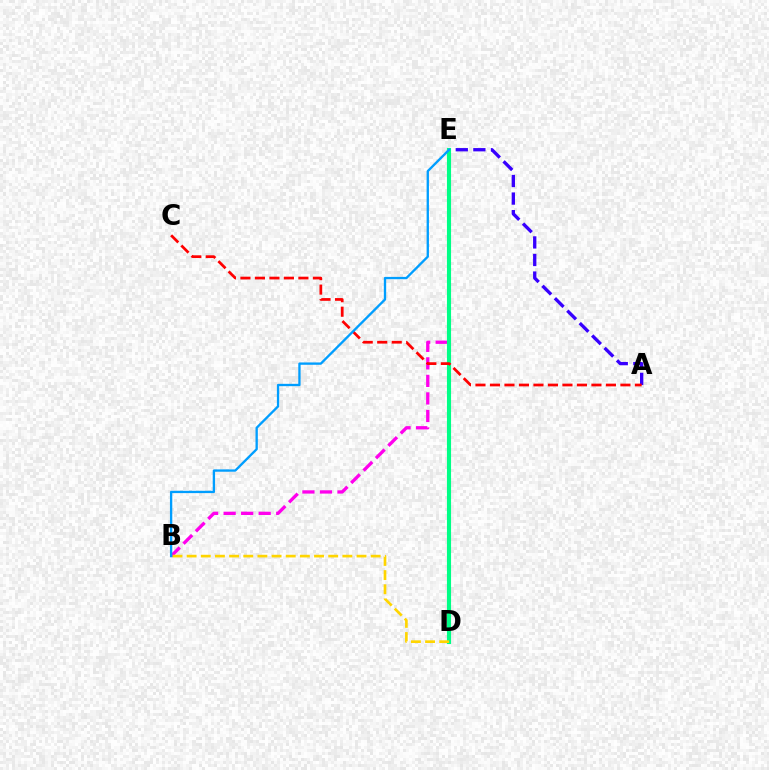{('A', 'E'): [{'color': '#3700ff', 'line_style': 'dashed', 'thickness': 2.39}], ('B', 'E'): [{'color': '#ff00ed', 'line_style': 'dashed', 'thickness': 2.38}, {'color': '#009eff', 'line_style': 'solid', 'thickness': 1.68}], ('D', 'E'): [{'color': '#4fff00', 'line_style': 'dotted', 'thickness': 1.9}, {'color': '#00ff86', 'line_style': 'solid', 'thickness': 2.96}], ('B', 'D'): [{'color': '#ffd500', 'line_style': 'dashed', 'thickness': 1.92}], ('A', 'C'): [{'color': '#ff0000', 'line_style': 'dashed', 'thickness': 1.97}]}